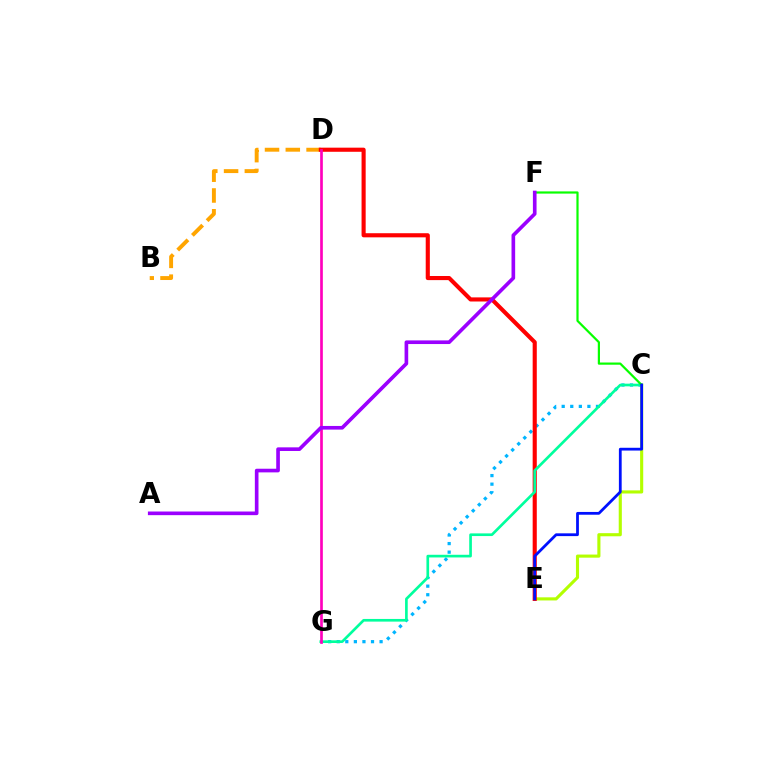{('C', 'G'): [{'color': '#00b5ff', 'line_style': 'dotted', 'thickness': 2.33}, {'color': '#00ff9d', 'line_style': 'solid', 'thickness': 1.92}], ('B', 'D'): [{'color': '#ffa500', 'line_style': 'dashed', 'thickness': 2.82}], ('C', 'E'): [{'color': '#b3ff00', 'line_style': 'solid', 'thickness': 2.24}, {'color': '#0010ff', 'line_style': 'solid', 'thickness': 2.0}], ('D', 'E'): [{'color': '#ff0000', 'line_style': 'solid', 'thickness': 2.96}], ('C', 'F'): [{'color': '#08ff00', 'line_style': 'solid', 'thickness': 1.59}], ('D', 'G'): [{'color': '#ff00bd', 'line_style': 'solid', 'thickness': 1.93}], ('A', 'F'): [{'color': '#9b00ff', 'line_style': 'solid', 'thickness': 2.63}]}